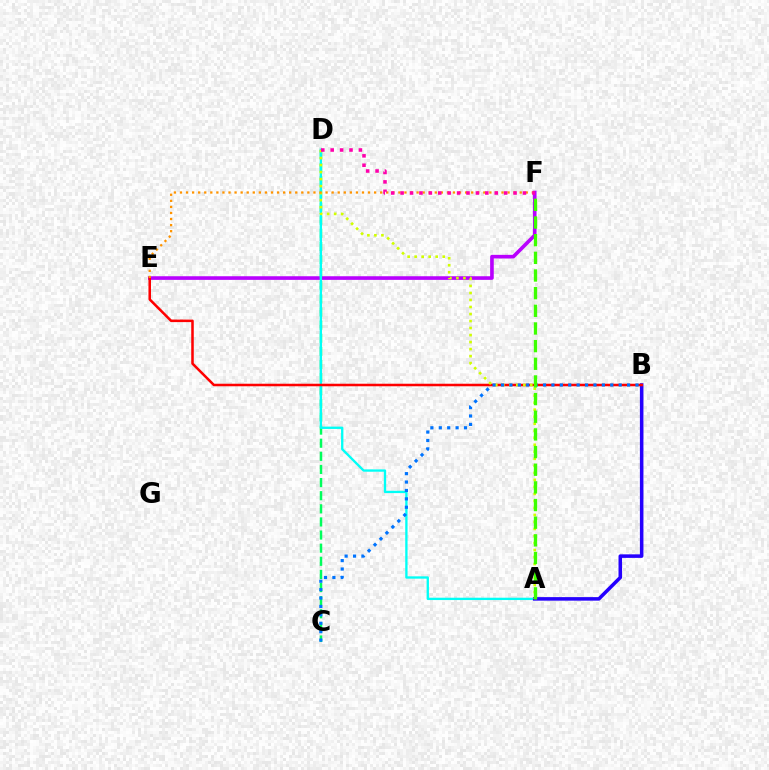{('E', 'F'): [{'color': '#b900ff', 'line_style': 'solid', 'thickness': 2.61}, {'color': '#ff9400', 'line_style': 'dotted', 'thickness': 1.65}], ('C', 'D'): [{'color': '#00ff5c', 'line_style': 'dashed', 'thickness': 1.78}], ('A', 'D'): [{'color': '#00fff6', 'line_style': 'solid', 'thickness': 1.68}, {'color': '#d1ff00', 'line_style': 'dotted', 'thickness': 1.91}], ('A', 'B'): [{'color': '#2500ff', 'line_style': 'solid', 'thickness': 2.55}], ('B', 'E'): [{'color': '#ff0000', 'line_style': 'solid', 'thickness': 1.82}], ('B', 'C'): [{'color': '#0074ff', 'line_style': 'dotted', 'thickness': 2.28}], ('A', 'F'): [{'color': '#3dff00', 'line_style': 'dashed', 'thickness': 2.4}], ('D', 'F'): [{'color': '#ff00ac', 'line_style': 'dotted', 'thickness': 2.56}]}